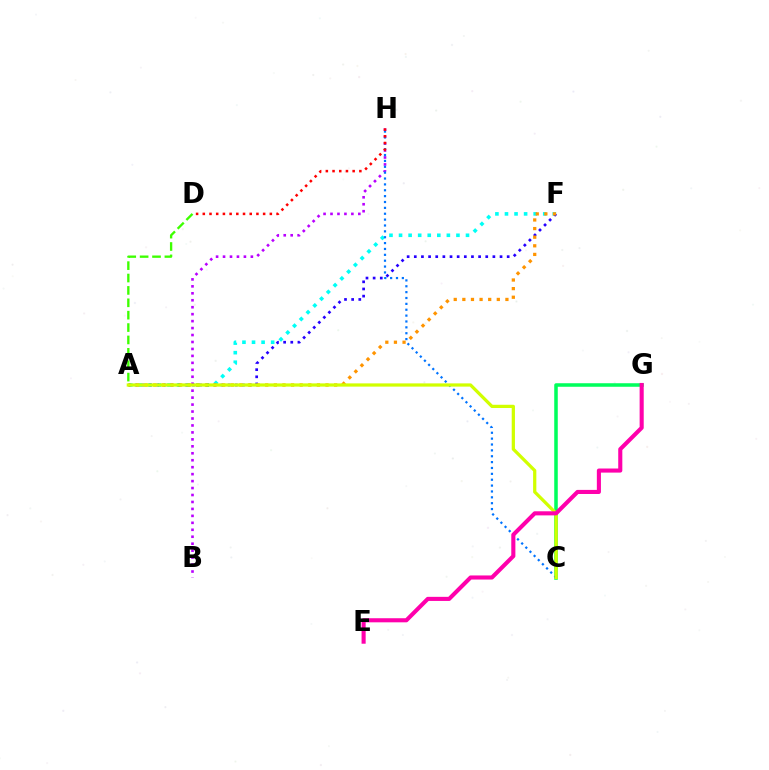{('B', 'H'): [{'color': '#b900ff', 'line_style': 'dotted', 'thickness': 1.89}], ('A', 'F'): [{'color': '#00fff6', 'line_style': 'dotted', 'thickness': 2.6}, {'color': '#2500ff', 'line_style': 'dotted', 'thickness': 1.94}, {'color': '#ff9400', 'line_style': 'dotted', 'thickness': 2.34}], ('A', 'D'): [{'color': '#3dff00', 'line_style': 'dashed', 'thickness': 1.68}], ('C', 'G'): [{'color': '#00ff5c', 'line_style': 'solid', 'thickness': 2.54}], ('C', 'H'): [{'color': '#0074ff', 'line_style': 'dotted', 'thickness': 1.59}], ('D', 'H'): [{'color': '#ff0000', 'line_style': 'dotted', 'thickness': 1.82}], ('A', 'C'): [{'color': '#d1ff00', 'line_style': 'solid', 'thickness': 2.34}], ('E', 'G'): [{'color': '#ff00ac', 'line_style': 'solid', 'thickness': 2.95}]}